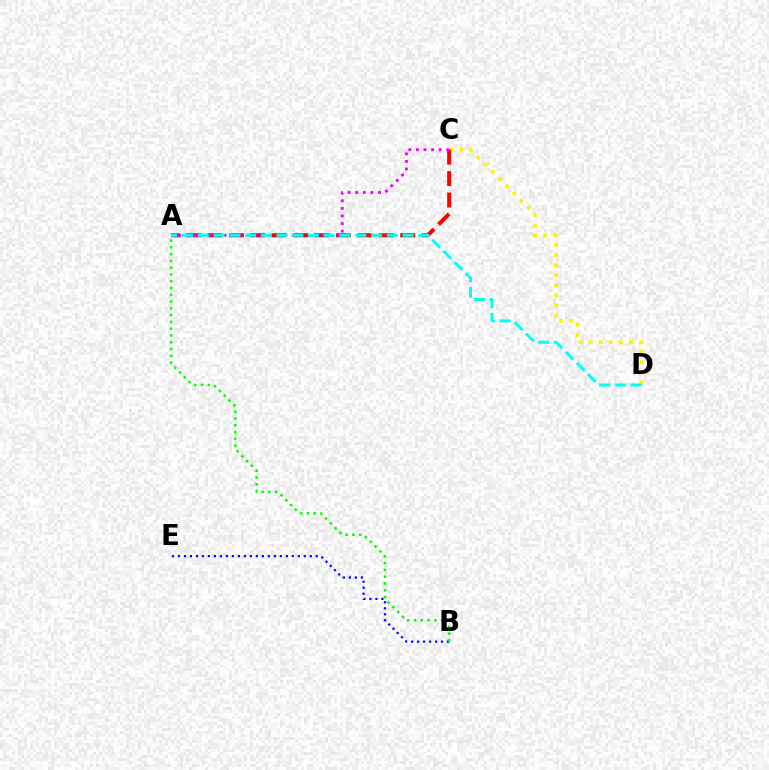{('B', 'E'): [{'color': '#0010ff', 'line_style': 'dotted', 'thickness': 1.63}], ('C', 'D'): [{'color': '#fcf500', 'line_style': 'dotted', 'thickness': 2.76}], ('A', 'B'): [{'color': '#08ff00', 'line_style': 'dotted', 'thickness': 1.84}], ('A', 'C'): [{'color': '#ff0000', 'line_style': 'dashed', 'thickness': 2.91}, {'color': '#ee00ff', 'line_style': 'dotted', 'thickness': 2.06}], ('A', 'D'): [{'color': '#00fff6', 'line_style': 'dashed', 'thickness': 2.14}]}